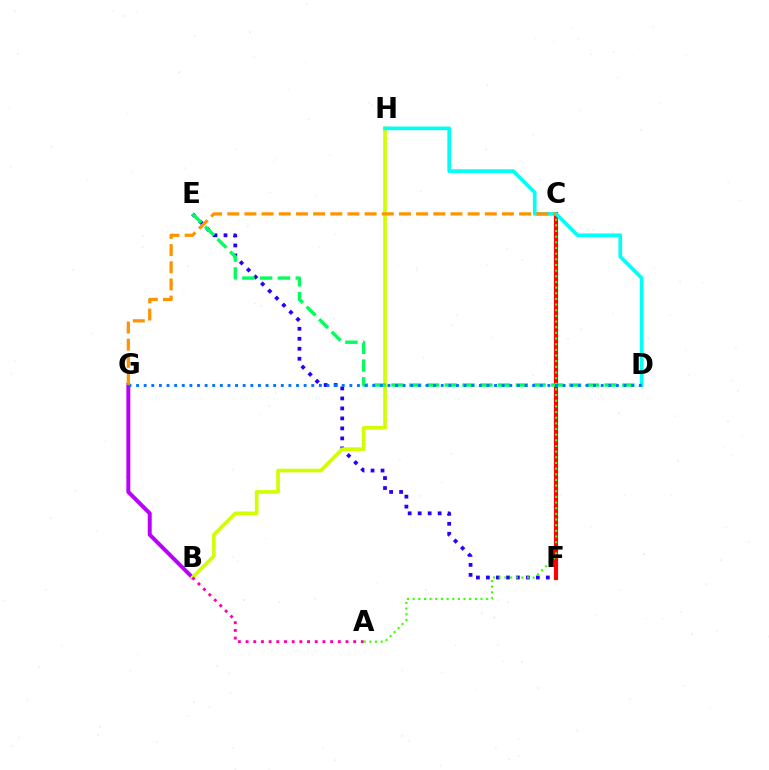{('E', 'F'): [{'color': '#2500ff', 'line_style': 'dotted', 'thickness': 2.71}], ('C', 'F'): [{'color': '#ff0000', 'line_style': 'solid', 'thickness': 2.98}], ('A', 'C'): [{'color': '#3dff00', 'line_style': 'dotted', 'thickness': 1.54}], ('B', 'G'): [{'color': '#b900ff', 'line_style': 'solid', 'thickness': 2.84}], ('B', 'H'): [{'color': '#d1ff00', 'line_style': 'solid', 'thickness': 2.63}], ('D', 'H'): [{'color': '#00fff6', 'line_style': 'solid', 'thickness': 2.65}], ('D', 'E'): [{'color': '#00ff5c', 'line_style': 'dashed', 'thickness': 2.41}], ('D', 'G'): [{'color': '#0074ff', 'line_style': 'dotted', 'thickness': 2.07}], ('C', 'G'): [{'color': '#ff9400', 'line_style': 'dashed', 'thickness': 2.33}], ('A', 'B'): [{'color': '#ff00ac', 'line_style': 'dotted', 'thickness': 2.09}]}